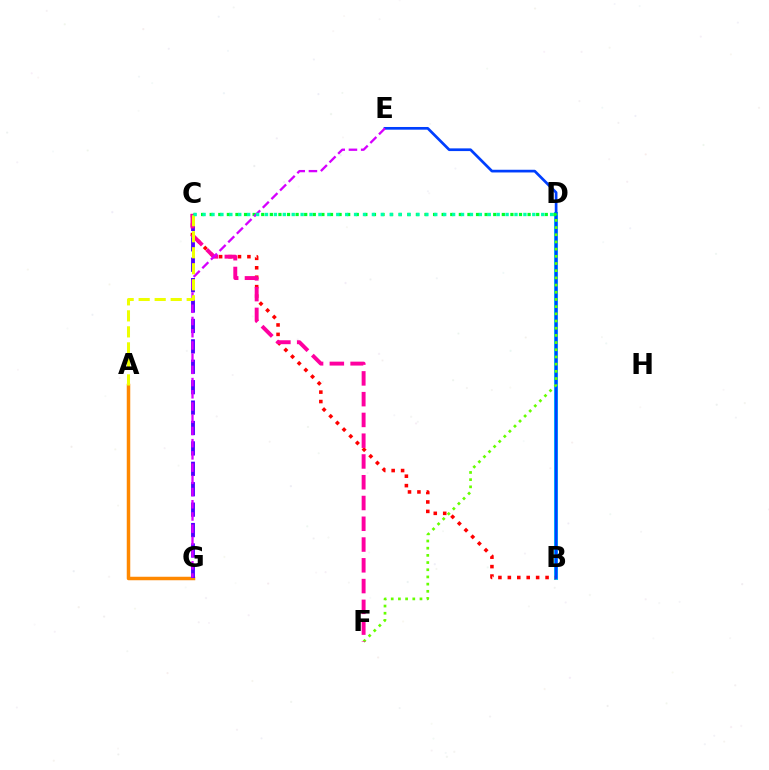{('B', 'D'): [{'color': '#00c7ff', 'line_style': 'solid', 'thickness': 2.89}], ('A', 'G'): [{'color': '#ff8800', 'line_style': 'solid', 'thickness': 2.52}], ('B', 'C'): [{'color': '#ff0000', 'line_style': 'dotted', 'thickness': 2.56}], ('C', 'G'): [{'color': '#4f00ff', 'line_style': 'dashed', 'thickness': 2.77}], ('B', 'E'): [{'color': '#003fff', 'line_style': 'solid', 'thickness': 1.94}], ('D', 'F'): [{'color': '#66ff00', 'line_style': 'dotted', 'thickness': 1.95}], ('C', 'F'): [{'color': '#ff00a0', 'line_style': 'dashed', 'thickness': 2.82}], ('C', 'D'): [{'color': '#00ff27', 'line_style': 'dotted', 'thickness': 2.33}, {'color': '#00ffaf', 'line_style': 'dotted', 'thickness': 2.42}], ('E', 'G'): [{'color': '#d600ff', 'line_style': 'dashed', 'thickness': 1.66}], ('A', 'C'): [{'color': '#eeff00', 'line_style': 'dashed', 'thickness': 2.18}]}